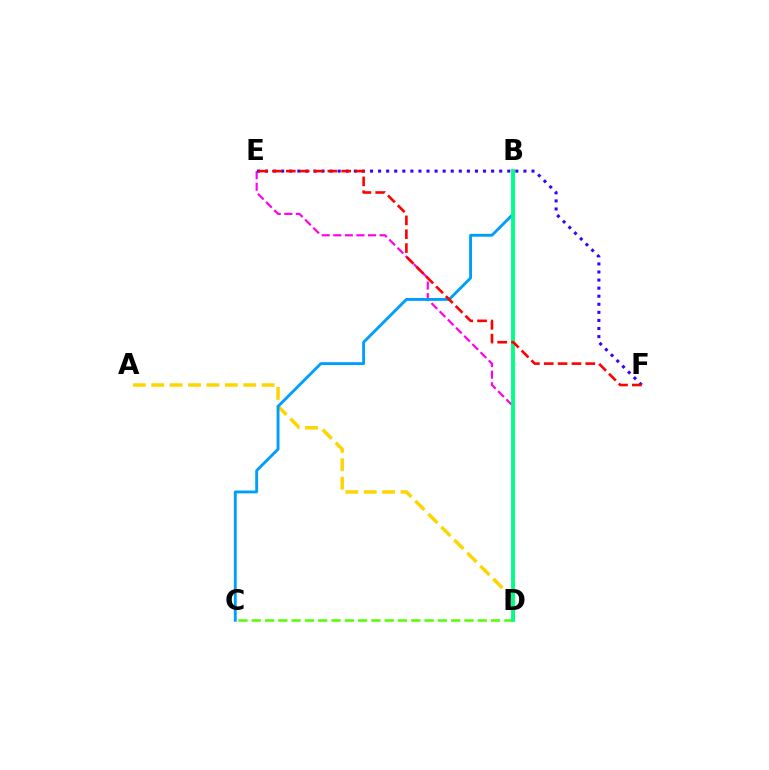{('A', 'D'): [{'color': '#ffd500', 'line_style': 'dashed', 'thickness': 2.5}], ('D', 'E'): [{'color': '#ff00ed', 'line_style': 'dashed', 'thickness': 1.57}], ('E', 'F'): [{'color': '#3700ff', 'line_style': 'dotted', 'thickness': 2.19}, {'color': '#ff0000', 'line_style': 'dashed', 'thickness': 1.88}], ('C', 'D'): [{'color': '#4fff00', 'line_style': 'dashed', 'thickness': 1.81}], ('B', 'C'): [{'color': '#009eff', 'line_style': 'solid', 'thickness': 2.07}], ('B', 'D'): [{'color': '#00ff86', 'line_style': 'solid', 'thickness': 2.77}]}